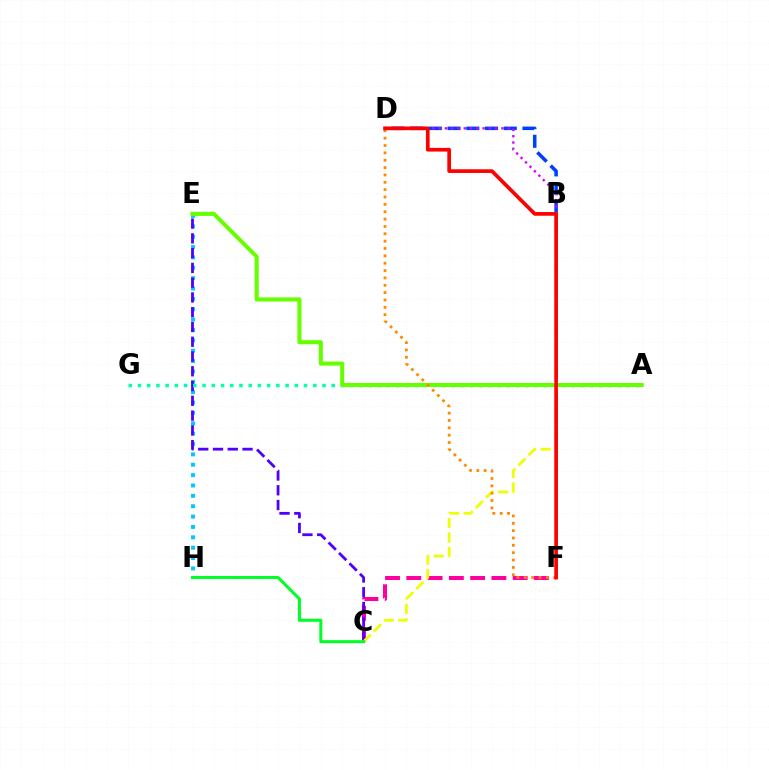{('E', 'H'): [{'color': '#00c7ff', 'line_style': 'dotted', 'thickness': 2.82}], ('C', 'F'): [{'color': '#ff00a0', 'line_style': 'dashed', 'thickness': 2.89}], ('C', 'E'): [{'color': '#4f00ff', 'line_style': 'dashed', 'thickness': 2.01}], ('B', 'C'): [{'color': '#eeff00', 'line_style': 'dashed', 'thickness': 1.97}], ('A', 'G'): [{'color': '#00ffaf', 'line_style': 'dotted', 'thickness': 2.51}], ('C', 'H'): [{'color': '#00ff27', 'line_style': 'solid', 'thickness': 2.18}], ('A', 'E'): [{'color': '#66ff00', 'line_style': 'solid', 'thickness': 2.93}], ('D', 'F'): [{'color': '#ff8800', 'line_style': 'dotted', 'thickness': 2.0}, {'color': '#ff0000', 'line_style': 'solid', 'thickness': 2.66}], ('B', 'D'): [{'color': '#003fff', 'line_style': 'dashed', 'thickness': 2.54}, {'color': '#d600ff', 'line_style': 'dotted', 'thickness': 1.71}]}